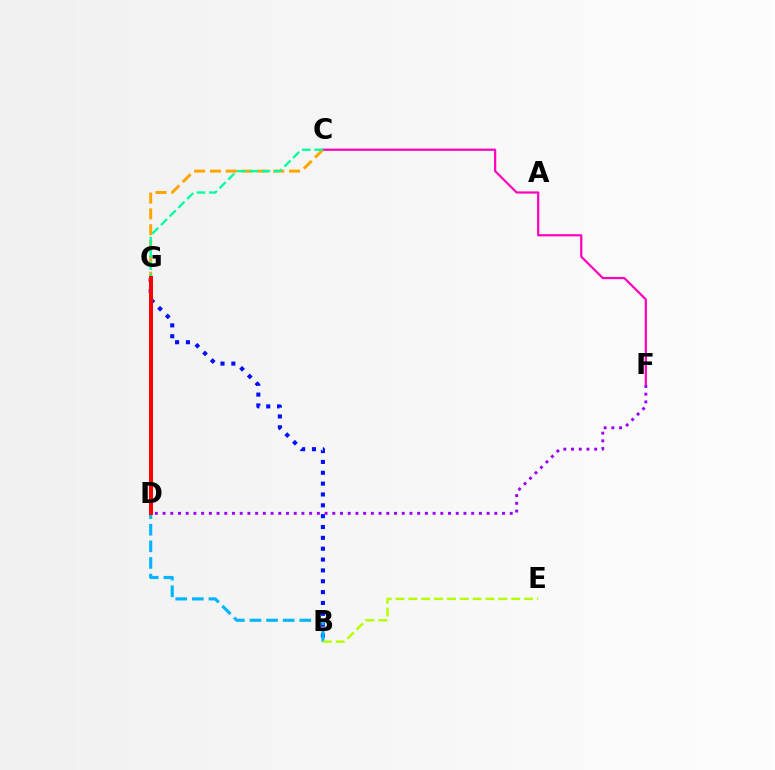{('D', 'G'): [{'color': '#08ff00', 'line_style': 'dotted', 'thickness': 2.91}, {'color': '#ff0000', 'line_style': 'solid', 'thickness': 2.87}], ('C', 'F'): [{'color': '#ff00bd', 'line_style': 'solid', 'thickness': 1.59}], ('B', 'G'): [{'color': '#0010ff', 'line_style': 'dotted', 'thickness': 2.95}], ('D', 'F'): [{'color': '#9b00ff', 'line_style': 'dotted', 'thickness': 2.1}], ('B', 'D'): [{'color': '#00b5ff', 'line_style': 'dashed', 'thickness': 2.26}], ('B', 'E'): [{'color': '#b3ff00', 'line_style': 'dashed', 'thickness': 1.75}], ('C', 'D'): [{'color': '#ffa500', 'line_style': 'dashed', 'thickness': 2.15}], ('C', 'G'): [{'color': '#00ff9d', 'line_style': 'dashed', 'thickness': 1.67}]}